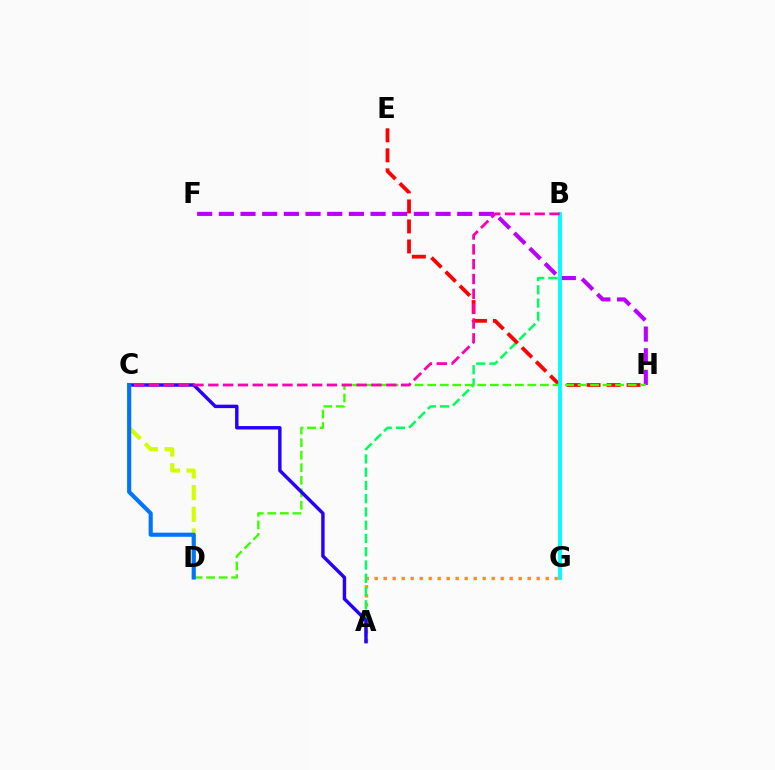{('F', 'H'): [{'color': '#b900ff', 'line_style': 'dashed', 'thickness': 2.94}], ('A', 'G'): [{'color': '#ff9400', 'line_style': 'dotted', 'thickness': 2.45}], ('A', 'B'): [{'color': '#00ff5c', 'line_style': 'dashed', 'thickness': 1.8}], ('E', 'H'): [{'color': '#ff0000', 'line_style': 'dashed', 'thickness': 2.72}], ('D', 'H'): [{'color': '#3dff00', 'line_style': 'dashed', 'thickness': 1.7}], ('A', 'C'): [{'color': '#2500ff', 'line_style': 'solid', 'thickness': 2.47}], ('B', 'G'): [{'color': '#00fff6', 'line_style': 'solid', 'thickness': 2.77}], ('B', 'C'): [{'color': '#ff00ac', 'line_style': 'dashed', 'thickness': 2.01}], ('C', 'D'): [{'color': '#d1ff00', 'line_style': 'dashed', 'thickness': 2.95}, {'color': '#0074ff', 'line_style': 'solid', 'thickness': 2.97}]}